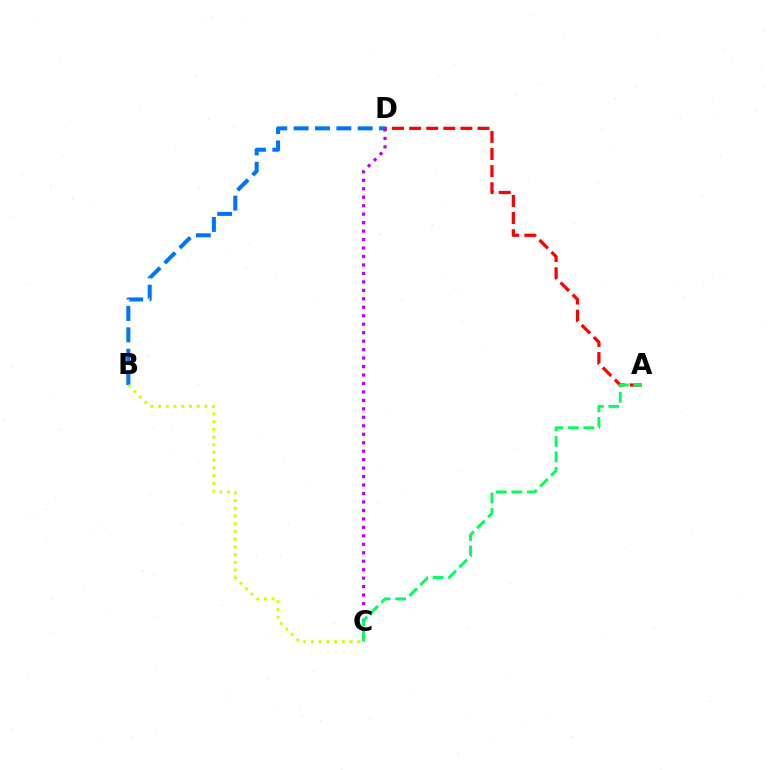{('B', 'D'): [{'color': '#0074ff', 'line_style': 'dashed', 'thickness': 2.9}], ('A', 'D'): [{'color': '#ff0000', 'line_style': 'dashed', 'thickness': 2.32}], ('B', 'C'): [{'color': '#d1ff00', 'line_style': 'dotted', 'thickness': 2.1}], ('C', 'D'): [{'color': '#b900ff', 'line_style': 'dotted', 'thickness': 2.3}], ('A', 'C'): [{'color': '#00ff5c', 'line_style': 'dashed', 'thickness': 2.1}]}